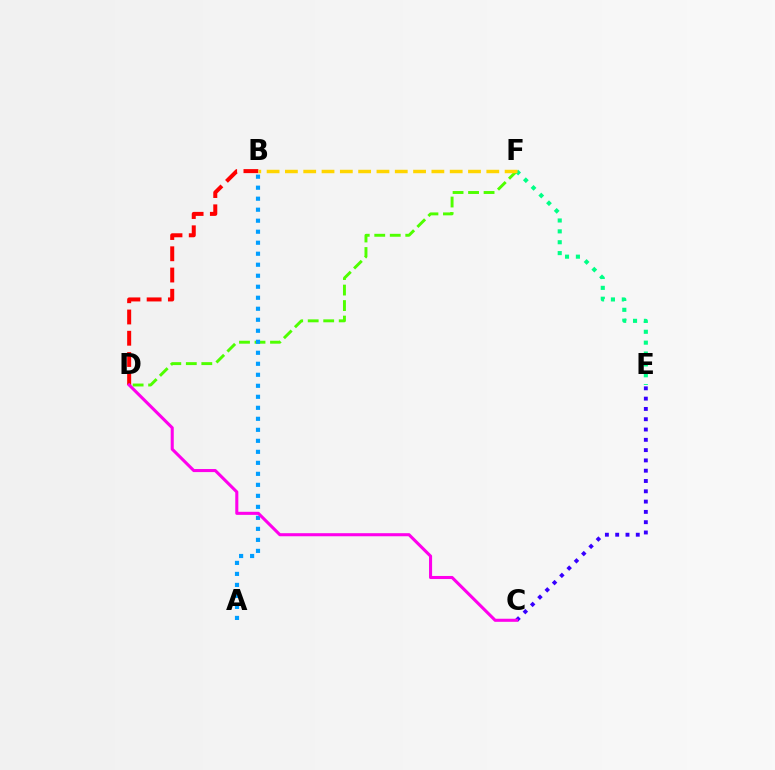{('B', 'D'): [{'color': '#ff0000', 'line_style': 'dashed', 'thickness': 2.89}], ('D', 'F'): [{'color': '#4fff00', 'line_style': 'dashed', 'thickness': 2.11}], ('A', 'B'): [{'color': '#009eff', 'line_style': 'dotted', 'thickness': 2.99}], ('E', 'F'): [{'color': '#00ff86', 'line_style': 'dotted', 'thickness': 2.95}], ('B', 'F'): [{'color': '#ffd500', 'line_style': 'dashed', 'thickness': 2.49}], ('C', 'E'): [{'color': '#3700ff', 'line_style': 'dotted', 'thickness': 2.8}], ('C', 'D'): [{'color': '#ff00ed', 'line_style': 'solid', 'thickness': 2.21}]}